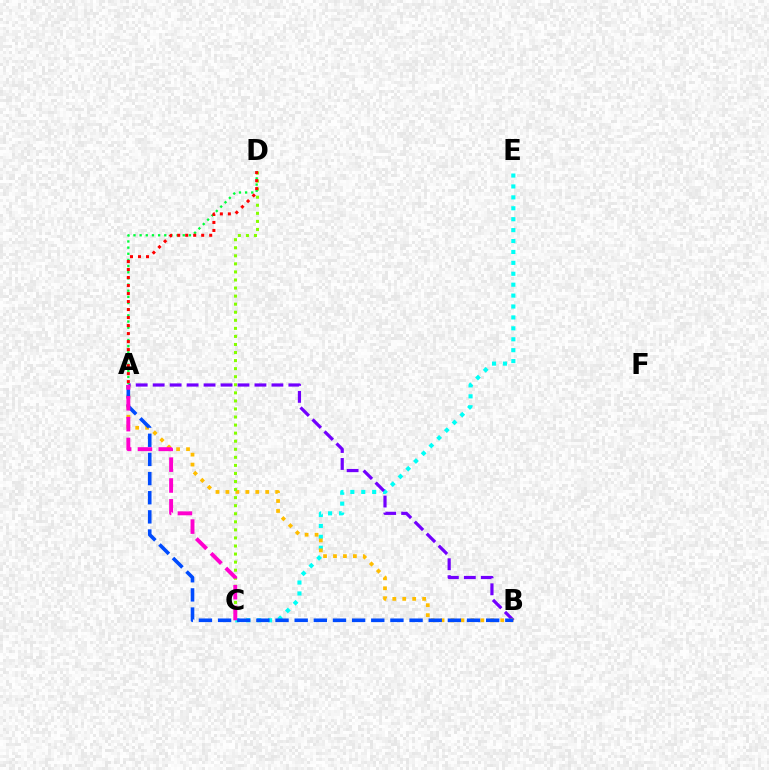{('C', 'E'): [{'color': '#00fff6', 'line_style': 'dotted', 'thickness': 2.97}], ('A', 'B'): [{'color': '#7200ff', 'line_style': 'dashed', 'thickness': 2.3}, {'color': '#ffbd00', 'line_style': 'dotted', 'thickness': 2.7}, {'color': '#004bff', 'line_style': 'dashed', 'thickness': 2.6}], ('C', 'D'): [{'color': '#84ff00', 'line_style': 'dotted', 'thickness': 2.19}], ('A', 'D'): [{'color': '#00ff39', 'line_style': 'dotted', 'thickness': 1.67}, {'color': '#ff0000', 'line_style': 'dotted', 'thickness': 2.18}], ('A', 'C'): [{'color': '#ff00cf', 'line_style': 'dashed', 'thickness': 2.83}]}